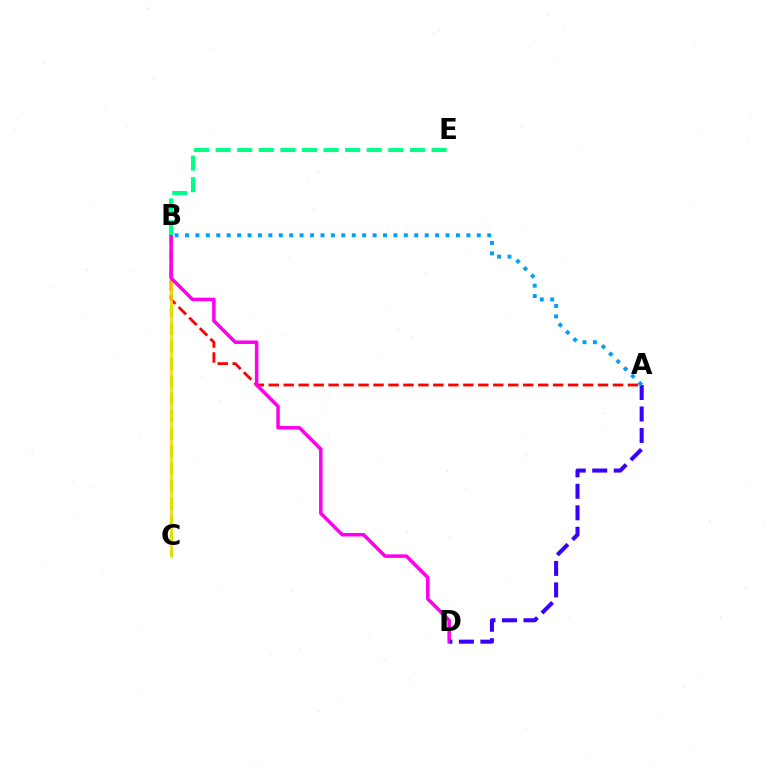{('B', 'C'): [{'color': '#4fff00', 'line_style': 'dashed', 'thickness': 2.37}, {'color': '#ffd500', 'line_style': 'solid', 'thickness': 1.82}], ('A', 'B'): [{'color': '#ff0000', 'line_style': 'dashed', 'thickness': 2.03}, {'color': '#009eff', 'line_style': 'dotted', 'thickness': 2.83}], ('B', 'D'): [{'color': '#ff00ed', 'line_style': 'solid', 'thickness': 2.54}], ('A', 'D'): [{'color': '#3700ff', 'line_style': 'dashed', 'thickness': 2.92}], ('B', 'E'): [{'color': '#00ff86', 'line_style': 'dashed', 'thickness': 2.93}]}